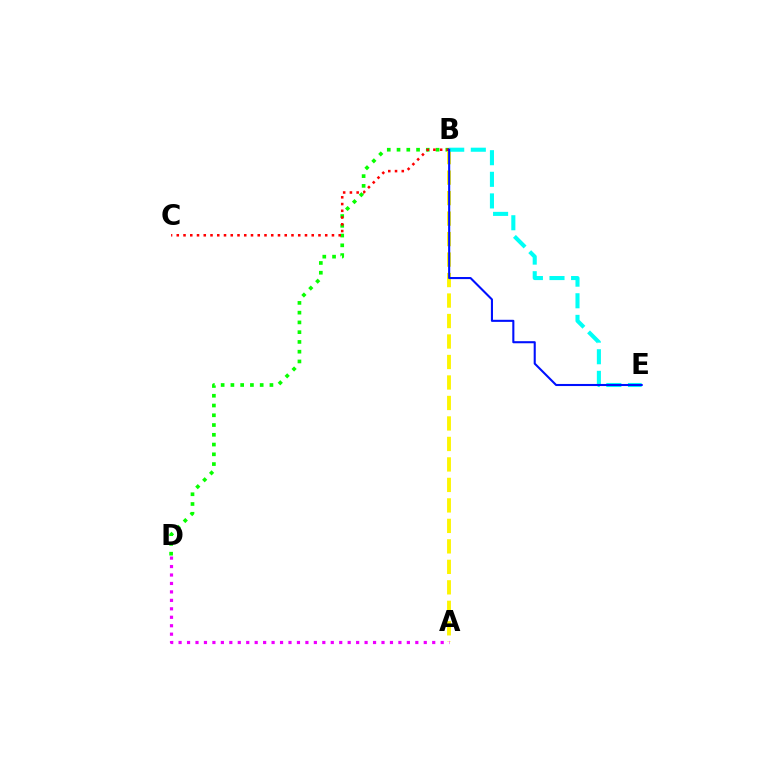{('B', 'D'): [{'color': '#08ff00', 'line_style': 'dotted', 'thickness': 2.65}], ('A', 'B'): [{'color': '#fcf500', 'line_style': 'dashed', 'thickness': 2.78}], ('B', 'C'): [{'color': '#ff0000', 'line_style': 'dotted', 'thickness': 1.83}], ('B', 'E'): [{'color': '#00fff6', 'line_style': 'dashed', 'thickness': 2.94}, {'color': '#0010ff', 'line_style': 'solid', 'thickness': 1.5}], ('A', 'D'): [{'color': '#ee00ff', 'line_style': 'dotted', 'thickness': 2.3}]}